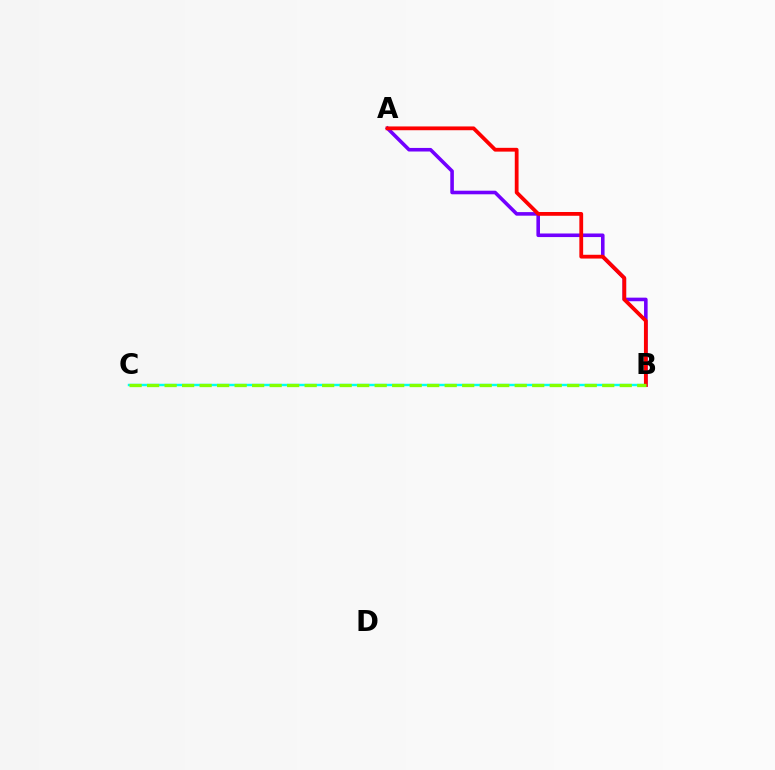{('A', 'B'): [{'color': '#7200ff', 'line_style': 'solid', 'thickness': 2.58}, {'color': '#ff0000', 'line_style': 'solid', 'thickness': 2.73}], ('B', 'C'): [{'color': '#00fff6', 'line_style': 'solid', 'thickness': 1.75}, {'color': '#84ff00', 'line_style': 'dashed', 'thickness': 2.38}]}